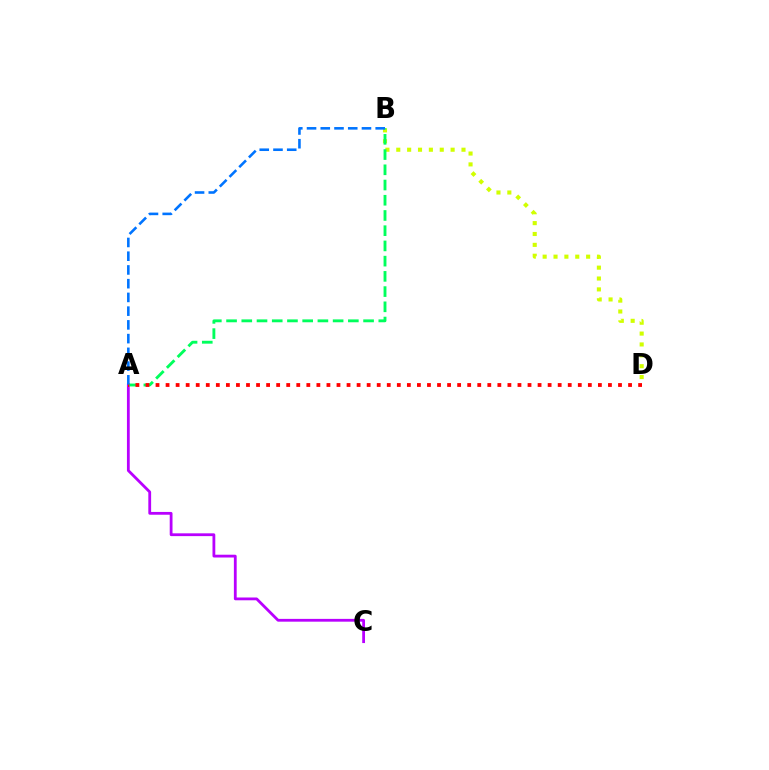{('A', 'C'): [{'color': '#b900ff', 'line_style': 'solid', 'thickness': 2.01}], ('B', 'D'): [{'color': '#d1ff00', 'line_style': 'dotted', 'thickness': 2.95}], ('A', 'B'): [{'color': '#00ff5c', 'line_style': 'dashed', 'thickness': 2.07}, {'color': '#0074ff', 'line_style': 'dashed', 'thickness': 1.87}], ('A', 'D'): [{'color': '#ff0000', 'line_style': 'dotted', 'thickness': 2.73}]}